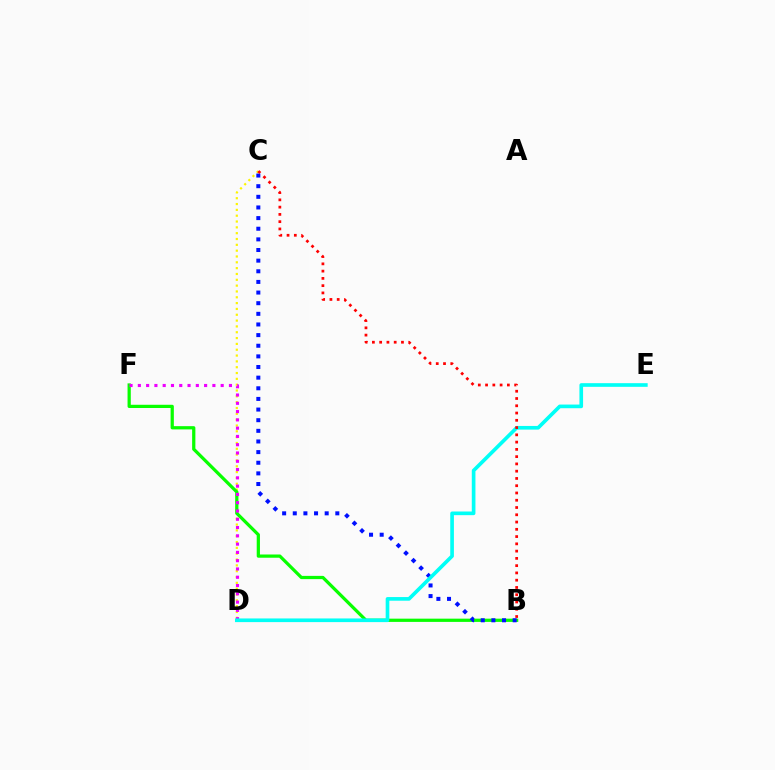{('C', 'D'): [{'color': '#fcf500', 'line_style': 'dotted', 'thickness': 1.58}], ('B', 'F'): [{'color': '#08ff00', 'line_style': 'solid', 'thickness': 2.33}], ('B', 'C'): [{'color': '#0010ff', 'line_style': 'dotted', 'thickness': 2.89}, {'color': '#ff0000', 'line_style': 'dotted', 'thickness': 1.97}], ('D', 'F'): [{'color': '#ee00ff', 'line_style': 'dotted', 'thickness': 2.25}], ('D', 'E'): [{'color': '#00fff6', 'line_style': 'solid', 'thickness': 2.63}]}